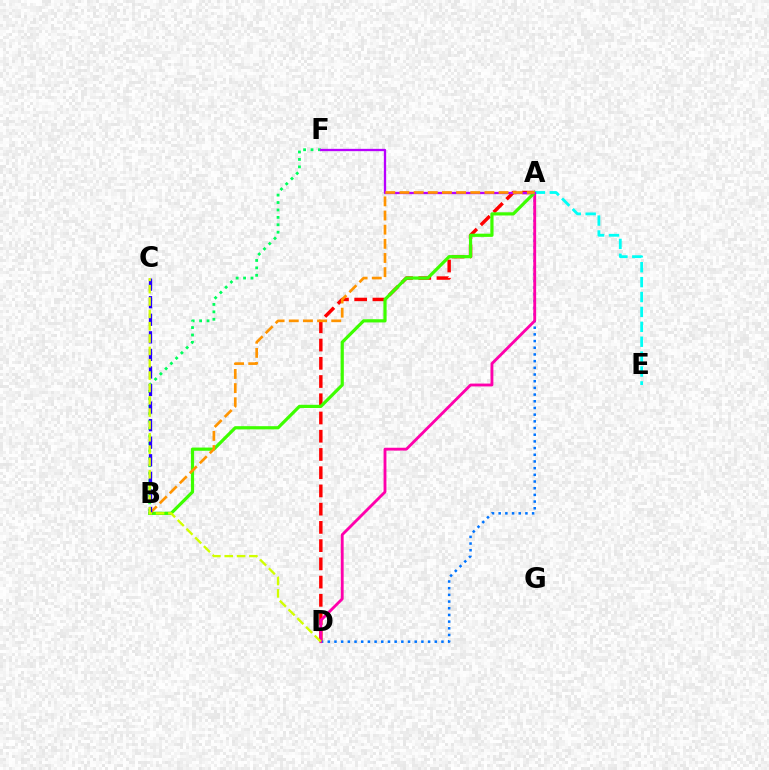{('B', 'F'): [{'color': '#00ff5c', 'line_style': 'dotted', 'thickness': 2.02}], ('A', 'D'): [{'color': '#ff0000', 'line_style': 'dashed', 'thickness': 2.48}, {'color': '#0074ff', 'line_style': 'dotted', 'thickness': 1.82}, {'color': '#ff00ac', 'line_style': 'solid', 'thickness': 2.05}], ('A', 'B'): [{'color': '#3dff00', 'line_style': 'solid', 'thickness': 2.31}, {'color': '#ff9400', 'line_style': 'dashed', 'thickness': 1.92}], ('A', 'E'): [{'color': '#00fff6', 'line_style': 'dashed', 'thickness': 2.02}], ('A', 'F'): [{'color': '#b900ff', 'line_style': 'solid', 'thickness': 1.67}], ('B', 'C'): [{'color': '#2500ff', 'line_style': 'dashed', 'thickness': 2.39}], ('C', 'D'): [{'color': '#d1ff00', 'line_style': 'dashed', 'thickness': 1.68}]}